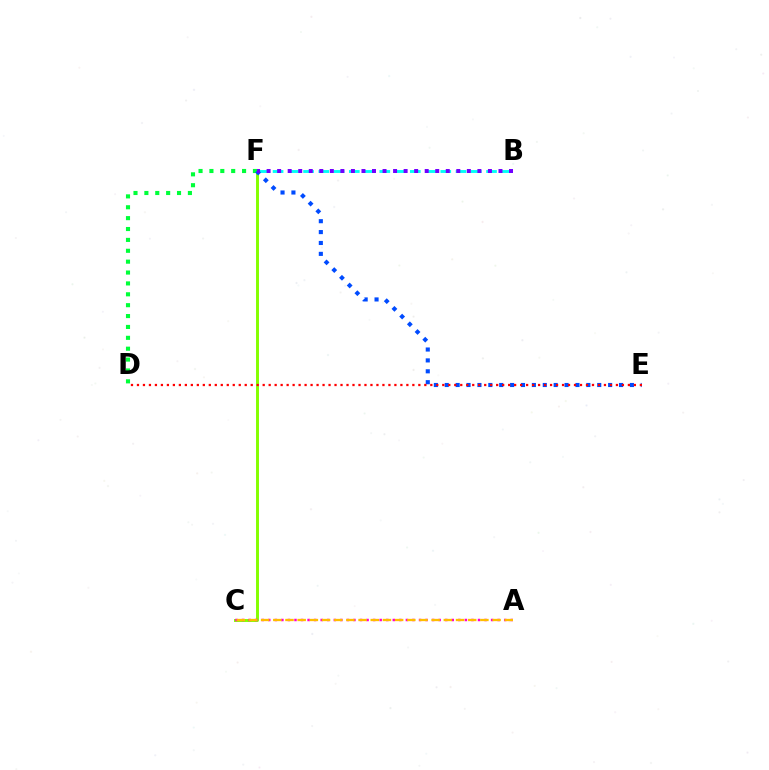{('C', 'F'): [{'color': '#84ff00', 'line_style': 'solid', 'thickness': 2.12}], ('D', 'F'): [{'color': '#00ff39', 'line_style': 'dotted', 'thickness': 2.96}], ('B', 'F'): [{'color': '#00fff6', 'line_style': 'dashed', 'thickness': 2.07}, {'color': '#7200ff', 'line_style': 'dotted', 'thickness': 2.86}], ('A', 'C'): [{'color': '#ff00cf', 'line_style': 'dotted', 'thickness': 1.78}, {'color': '#ffbd00', 'line_style': 'dashed', 'thickness': 1.65}], ('E', 'F'): [{'color': '#004bff', 'line_style': 'dotted', 'thickness': 2.96}], ('D', 'E'): [{'color': '#ff0000', 'line_style': 'dotted', 'thickness': 1.63}]}